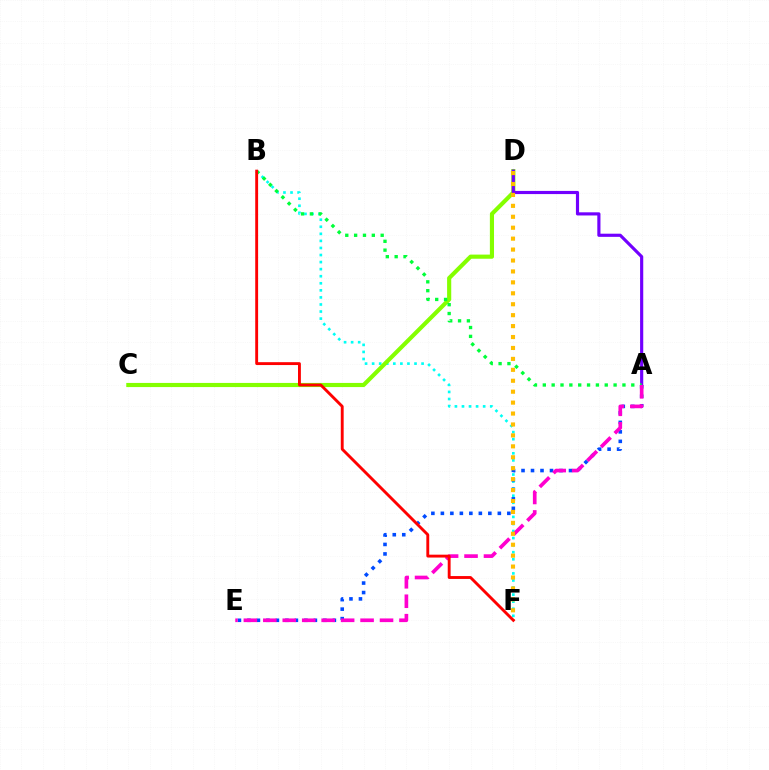{('B', 'F'): [{'color': '#00fff6', 'line_style': 'dotted', 'thickness': 1.92}, {'color': '#ff0000', 'line_style': 'solid', 'thickness': 2.07}], ('C', 'D'): [{'color': '#84ff00', 'line_style': 'solid', 'thickness': 2.98}], ('A', 'D'): [{'color': '#7200ff', 'line_style': 'solid', 'thickness': 2.27}], ('A', 'E'): [{'color': '#004bff', 'line_style': 'dotted', 'thickness': 2.58}, {'color': '#ff00cf', 'line_style': 'dashed', 'thickness': 2.64}], ('A', 'B'): [{'color': '#00ff39', 'line_style': 'dotted', 'thickness': 2.4}], ('D', 'F'): [{'color': '#ffbd00', 'line_style': 'dotted', 'thickness': 2.97}]}